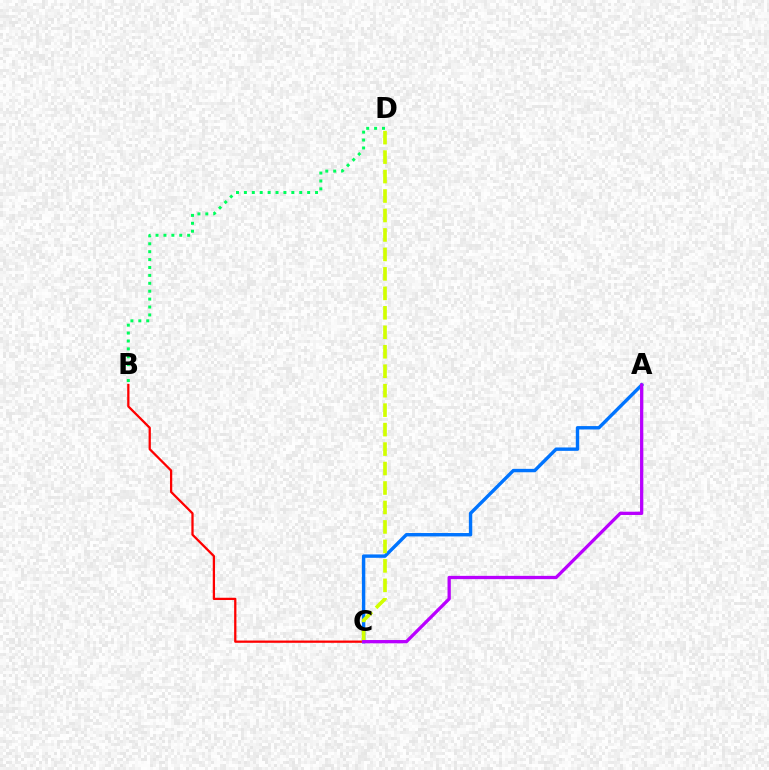{('B', 'C'): [{'color': '#ff0000', 'line_style': 'solid', 'thickness': 1.64}], ('A', 'C'): [{'color': '#0074ff', 'line_style': 'solid', 'thickness': 2.45}, {'color': '#b900ff', 'line_style': 'solid', 'thickness': 2.36}], ('C', 'D'): [{'color': '#d1ff00', 'line_style': 'dashed', 'thickness': 2.64}], ('B', 'D'): [{'color': '#00ff5c', 'line_style': 'dotted', 'thickness': 2.15}]}